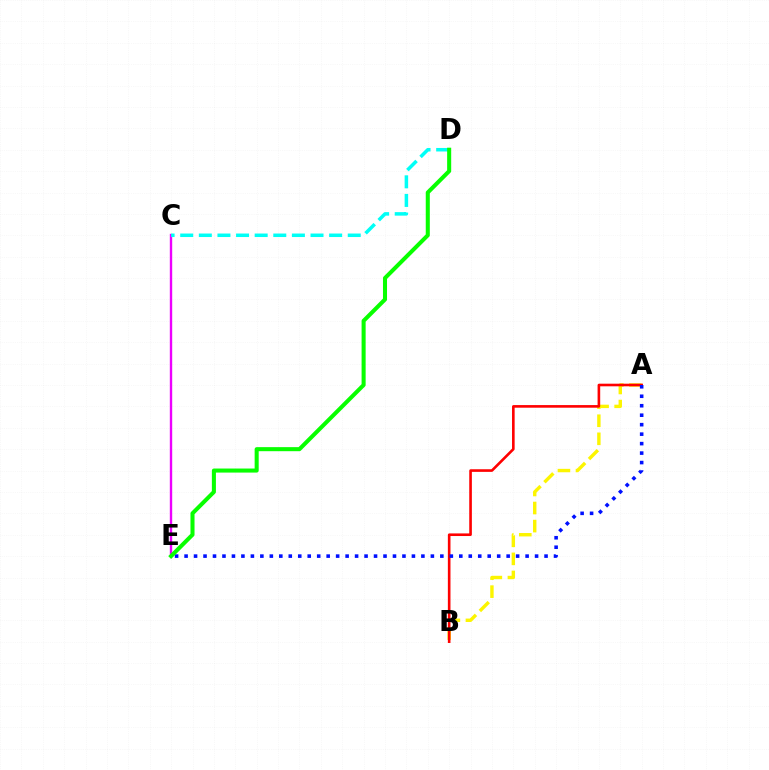{('A', 'B'): [{'color': '#fcf500', 'line_style': 'dashed', 'thickness': 2.45}, {'color': '#ff0000', 'line_style': 'solid', 'thickness': 1.89}], ('C', 'E'): [{'color': '#ee00ff', 'line_style': 'solid', 'thickness': 1.71}], ('A', 'E'): [{'color': '#0010ff', 'line_style': 'dotted', 'thickness': 2.57}], ('C', 'D'): [{'color': '#00fff6', 'line_style': 'dashed', 'thickness': 2.53}], ('D', 'E'): [{'color': '#08ff00', 'line_style': 'solid', 'thickness': 2.92}]}